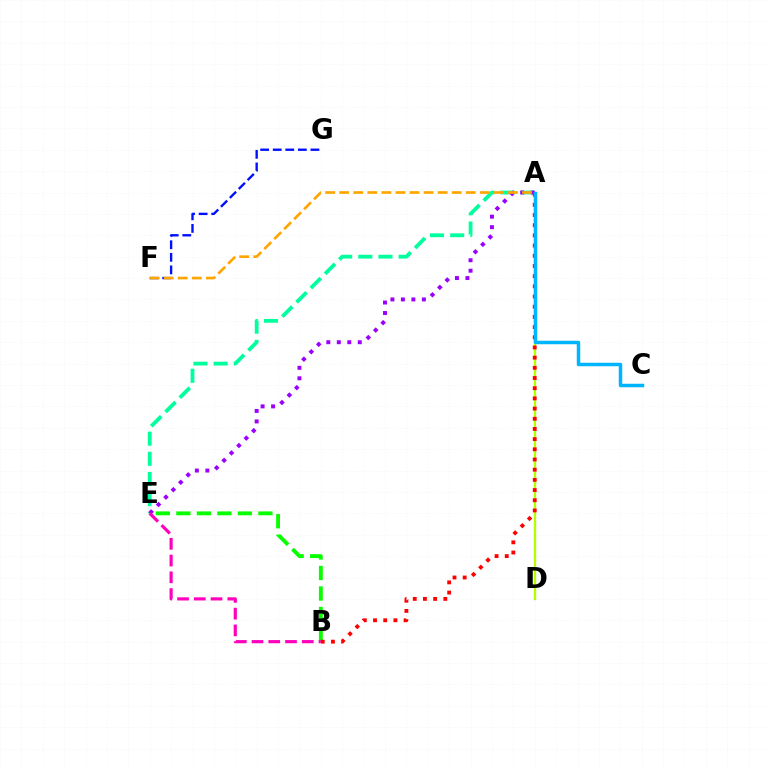{('B', 'E'): [{'color': '#08ff00', 'line_style': 'dashed', 'thickness': 2.79}, {'color': '#ff00bd', 'line_style': 'dashed', 'thickness': 2.28}], ('A', 'E'): [{'color': '#00ff9d', 'line_style': 'dashed', 'thickness': 2.74}, {'color': '#9b00ff', 'line_style': 'dotted', 'thickness': 2.85}], ('A', 'D'): [{'color': '#b3ff00', 'line_style': 'solid', 'thickness': 1.67}], ('A', 'B'): [{'color': '#ff0000', 'line_style': 'dotted', 'thickness': 2.77}], ('F', 'G'): [{'color': '#0010ff', 'line_style': 'dashed', 'thickness': 1.71}], ('A', 'F'): [{'color': '#ffa500', 'line_style': 'dashed', 'thickness': 1.91}], ('A', 'C'): [{'color': '#00b5ff', 'line_style': 'solid', 'thickness': 2.51}]}